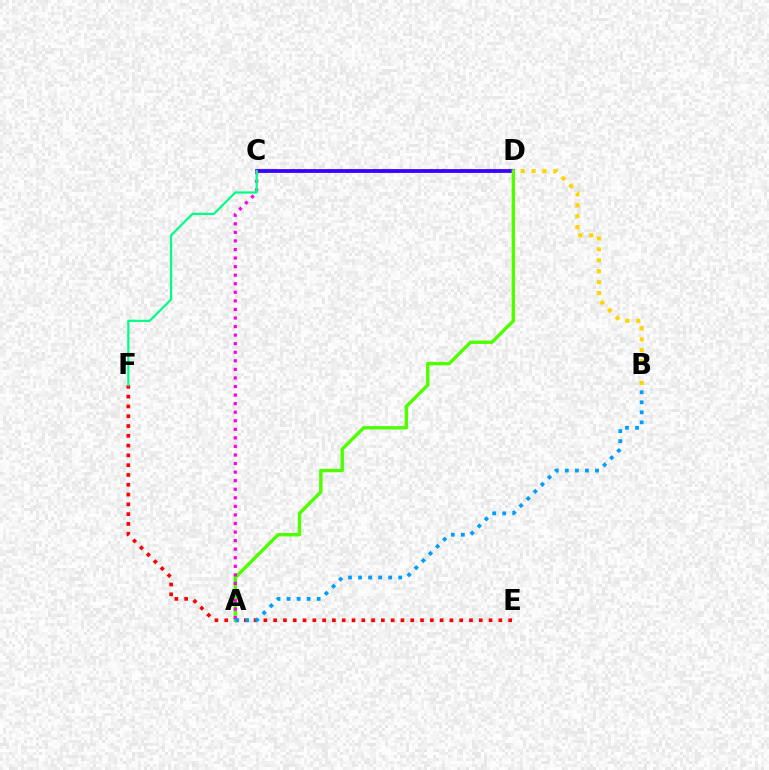{('C', 'D'): [{'color': '#3700ff', 'line_style': 'solid', 'thickness': 2.72}], ('E', 'F'): [{'color': '#ff0000', 'line_style': 'dotted', 'thickness': 2.66}], ('A', 'D'): [{'color': '#4fff00', 'line_style': 'solid', 'thickness': 2.46}], ('A', 'C'): [{'color': '#ff00ed', 'line_style': 'dotted', 'thickness': 2.33}], ('B', 'D'): [{'color': '#ffd500', 'line_style': 'dotted', 'thickness': 2.97}], ('A', 'B'): [{'color': '#009eff', 'line_style': 'dotted', 'thickness': 2.73}], ('C', 'F'): [{'color': '#00ff86', 'line_style': 'solid', 'thickness': 1.59}]}